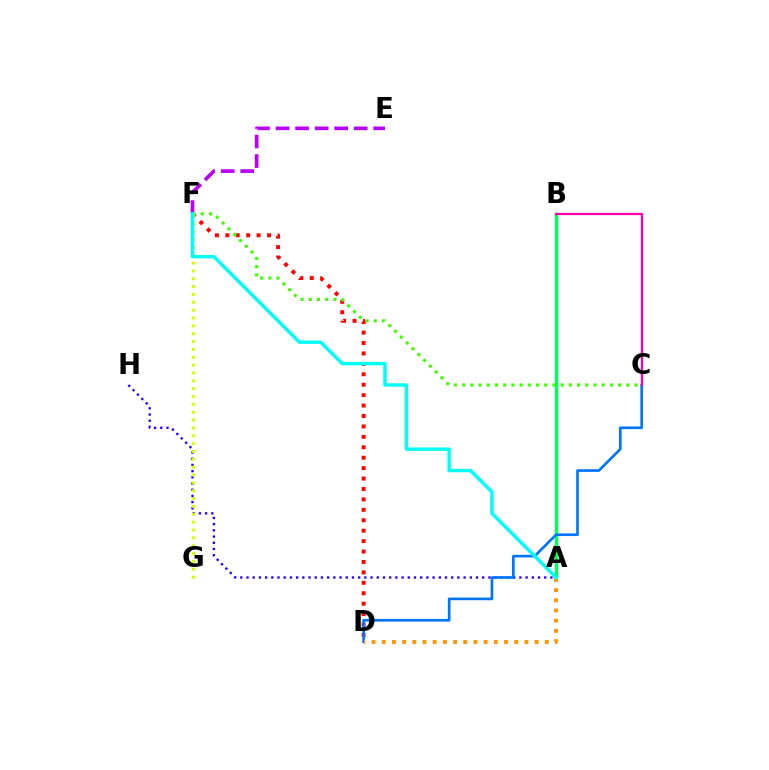{('D', 'F'): [{'color': '#ff0000', 'line_style': 'dotted', 'thickness': 2.83}], ('A', 'H'): [{'color': '#2500ff', 'line_style': 'dotted', 'thickness': 1.69}], ('E', 'F'): [{'color': '#b900ff', 'line_style': 'dashed', 'thickness': 2.65}], ('A', 'B'): [{'color': '#00ff5c', 'line_style': 'solid', 'thickness': 2.49}], ('C', 'F'): [{'color': '#3dff00', 'line_style': 'dotted', 'thickness': 2.23}], ('F', 'G'): [{'color': '#d1ff00', 'line_style': 'dotted', 'thickness': 2.13}], ('C', 'D'): [{'color': '#0074ff', 'line_style': 'solid', 'thickness': 1.91}], ('A', 'D'): [{'color': '#ff9400', 'line_style': 'dotted', 'thickness': 2.77}], ('B', 'C'): [{'color': '#ff00ac', 'line_style': 'solid', 'thickness': 1.62}], ('A', 'F'): [{'color': '#00fff6', 'line_style': 'solid', 'thickness': 2.47}]}